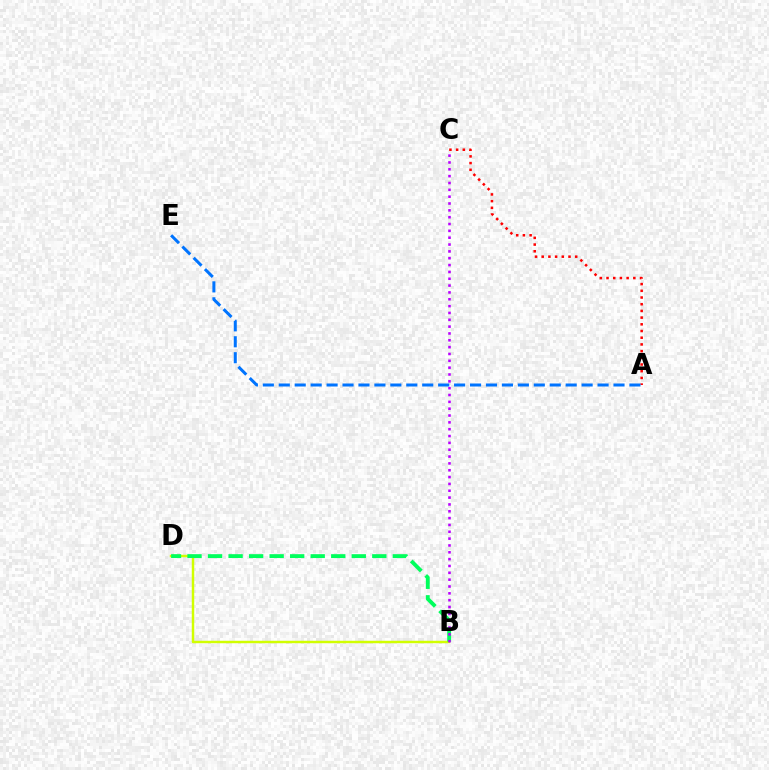{('B', 'D'): [{'color': '#d1ff00', 'line_style': 'solid', 'thickness': 1.77}, {'color': '#00ff5c', 'line_style': 'dashed', 'thickness': 2.79}], ('A', 'C'): [{'color': '#ff0000', 'line_style': 'dotted', 'thickness': 1.82}], ('B', 'C'): [{'color': '#b900ff', 'line_style': 'dotted', 'thickness': 1.86}], ('A', 'E'): [{'color': '#0074ff', 'line_style': 'dashed', 'thickness': 2.17}]}